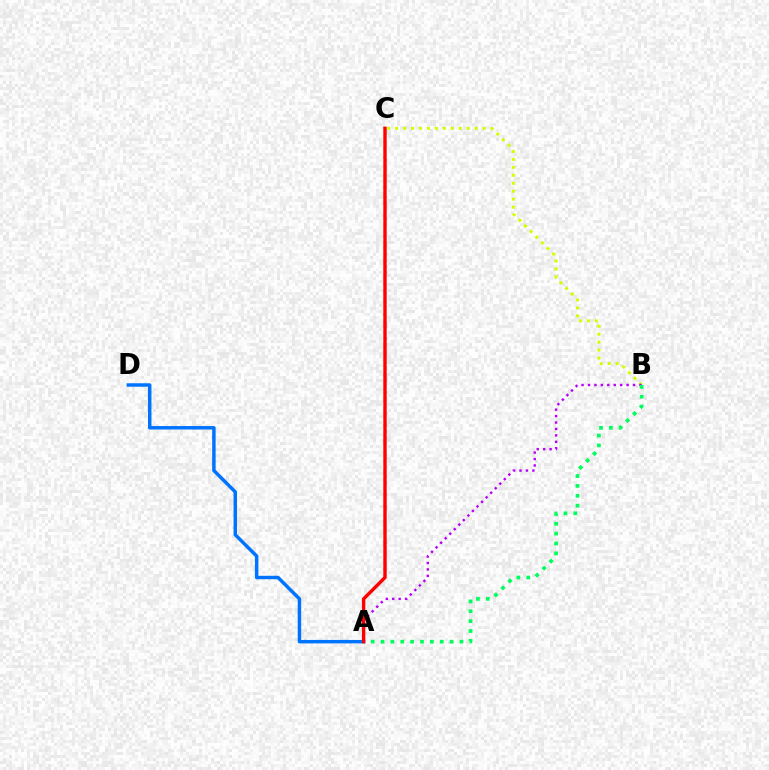{('B', 'C'): [{'color': '#d1ff00', 'line_style': 'dotted', 'thickness': 2.16}], ('A', 'D'): [{'color': '#0074ff', 'line_style': 'solid', 'thickness': 2.49}], ('A', 'B'): [{'color': '#b900ff', 'line_style': 'dotted', 'thickness': 1.75}, {'color': '#00ff5c', 'line_style': 'dotted', 'thickness': 2.68}], ('A', 'C'): [{'color': '#ff0000', 'line_style': 'solid', 'thickness': 2.45}]}